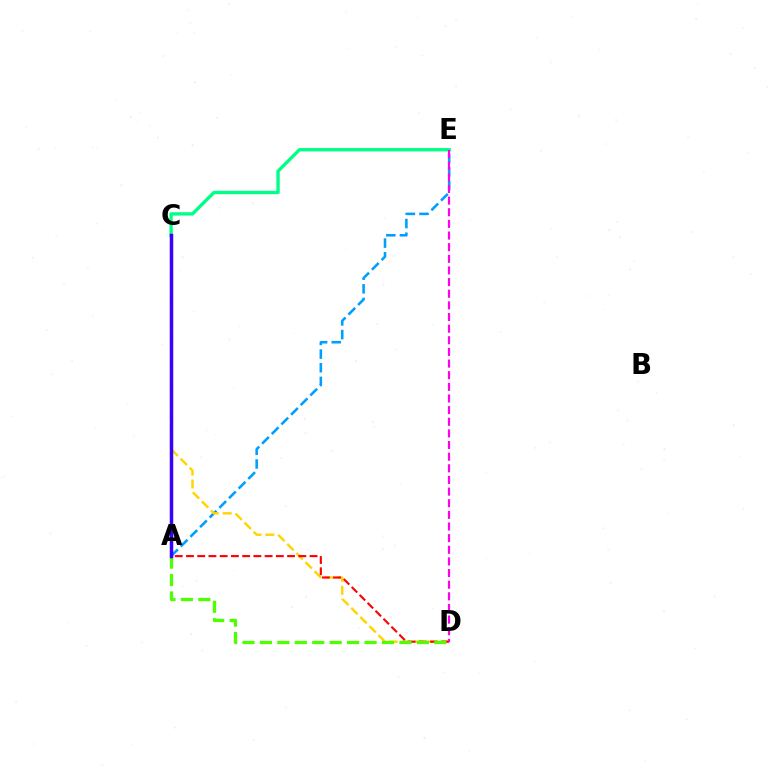{('A', 'E'): [{'color': '#009eff', 'line_style': 'dashed', 'thickness': 1.85}], ('C', 'D'): [{'color': '#ffd500', 'line_style': 'dashed', 'thickness': 1.75}], ('A', 'D'): [{'color': '#ff0000', 'line_style': 'dashed', 'thickness': 1.53}, {'color': '#4fff00', 'line_style': 'dashed', 'thickness': 2.37}], ('C', 'E'): [{'color': '#00ff86', 'line_style': 'solid', 'thickness': 2.41}], ('D', 'E'): [{'color': '#ff00ed', 'line_style': 'dashed', 'thickness': 1.58}], ('A', 'C'): [{'color': '#3700ff', 'line_style': 'solid', 'thickness': 2.51}]}